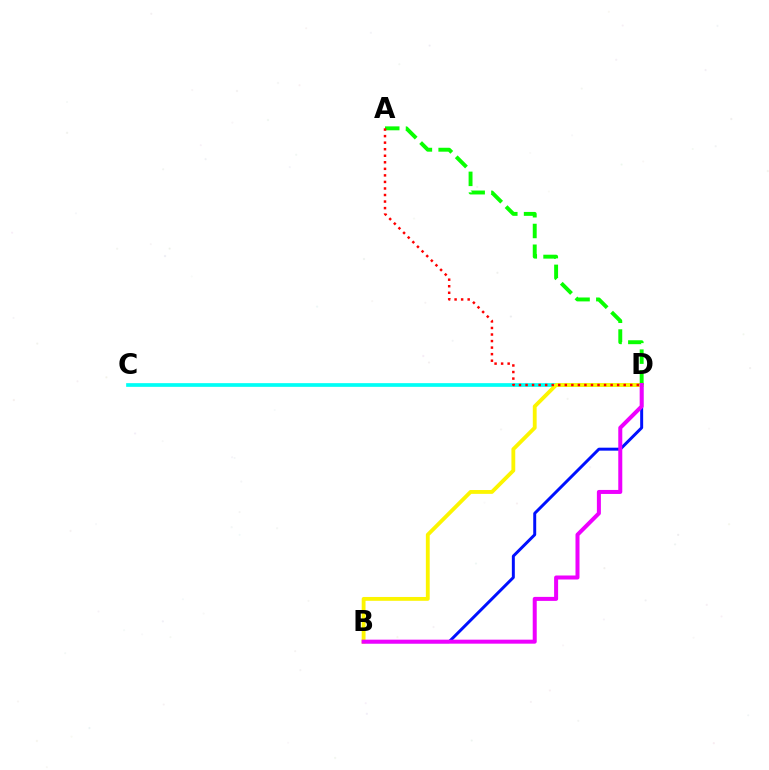{('B', 'D'): [{'color': '#0010ff', 'line_style': 'solid', 'thickness': 2.13}, {'color': '#fcf500', 'line_style': 'solid', 'thickness': 2.76}, {'color': '#ee00ff', 'line_style': 'solid', 'thickness': 2.89}], ('C', 'D'): [{'color': '#00fff6', 'line_style': 'solid', 'thickness': 2.66}], ('A', 'D'): [{'color': '#08ff00', 'line_style': 'dashed', 'thickness': 2.82}, {'color': '#ff0000', 'line_style': 'dotted', 'thickness': 1.78}]}